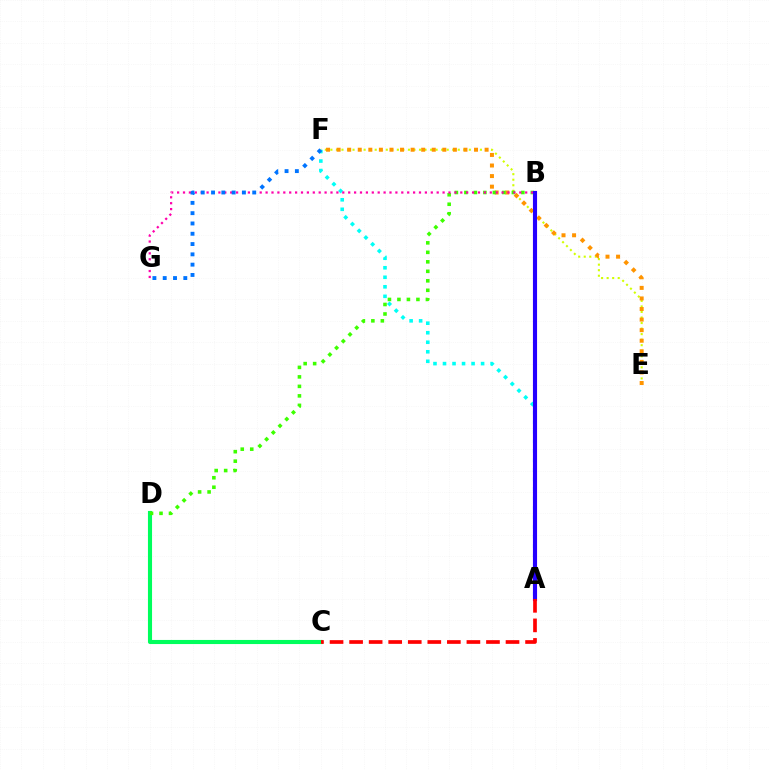{('A', 'B'): [{'color': '#b900ff', 'line_style': 'solid', 'thickness': 2.99}, {'color': '#2500ff', 'line_style': 'solid', 'thickness': 2.87}], ('E', 'F'): [{'color': '#d1ff00', 'line_style': 'dotted', 'thickness': 1.5}, {'color': '#ff9400', 'line_style': 'dotted', 'thickness': 2.87}], ('A', 'F'): [{'color': '#00fff6', 'line_style': 'dotted', 'thickness': 2.59}], ('C', 'D'): [{'color': '#00ff5c', 'line_style': 'solid', 'thickness': 2.95}], ('B', 'D'): [{'color': '#3dff00', 'line_style': 'dotted', 'thickness': 2.58}], ('B', 'G'): [{'color': '#ff00ac', 'line_style': 'dotted', 'thickness': 1.6}], ('A', 'C'): [{'color': '#ff0000', 'line_style': 'dashed', 'thickness': 2.66}], ('F', 'G'): [{'color': '#0074ff', 'line_style': 'dotted', 'thickness': 2.8}]}